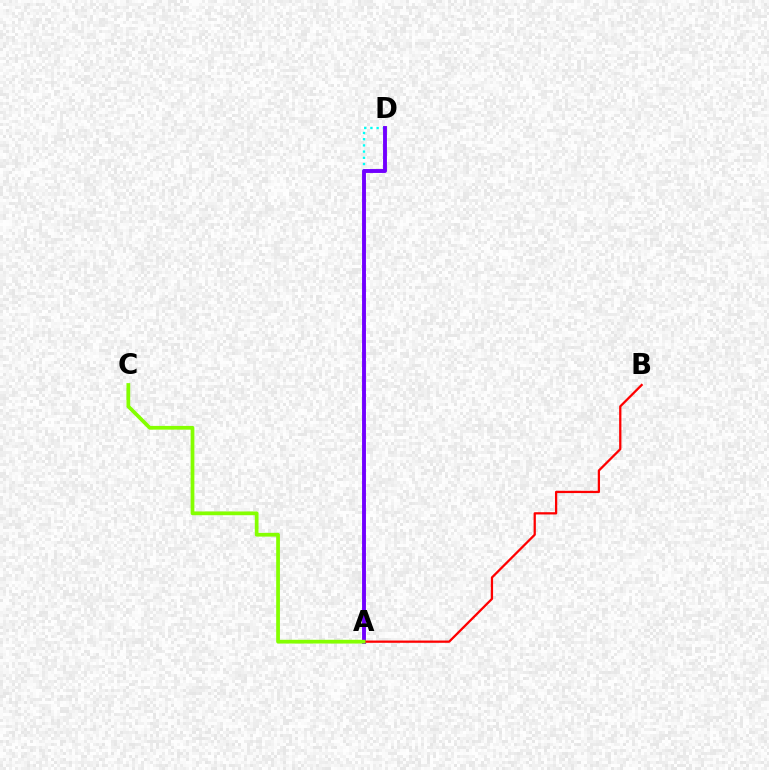{('A', 'D'): [{'color': '#00fff6', 'line_style': 'dotted', 'thickness': 1.69}, {'color': '#7200ff', 'line_style': 'solid', 'thickness': 2.8}], ('A', 'B'): [{'color': '#ff0000', 'line_style': 'solid', 'thickness': 1.63}], ('A', 'C'): [{'color': '#84ff00', 'line_style': 'solid', 'thickness': 2.7}]}